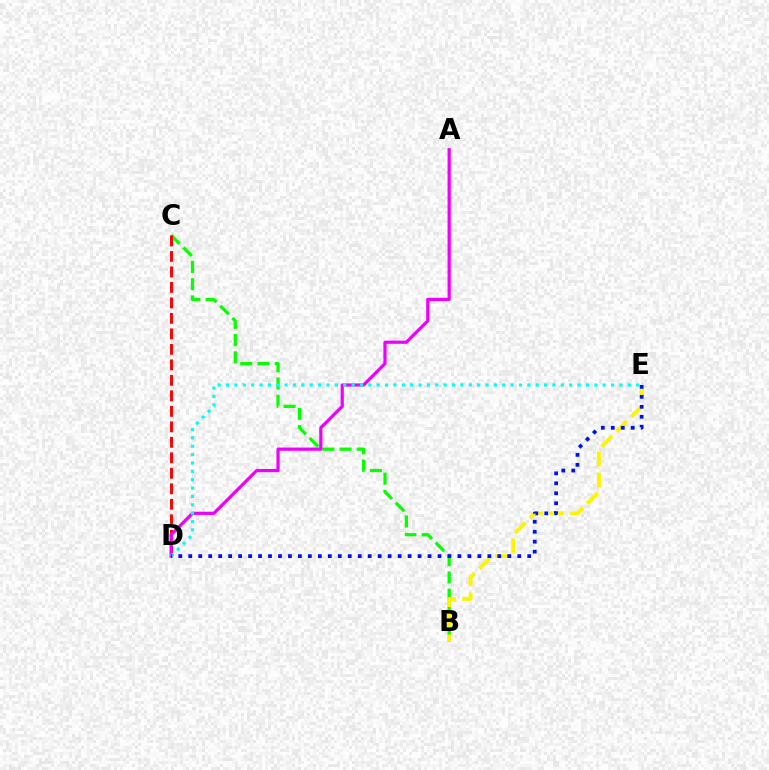{('B', 'C'): [{'color': '#08ff00', 'line_style': 'dashed', 'thickness': 2.34}], ('C', 'D'): [{'color': '#ff0000', 'line_style': 'dashed', 'thickness': 2.1}], ('A', 'D'): [{'color': '#ee00ff', 'line_style': 'solid', 'thickness': 2.31}], ('B', 'E'): [{'color': '#fcf500', 'line_style': 'dashed', 'thickness': 2.86}], ('D', 'E'): [{'color': '#00fff6', 'line_style': 'dotted', 'thickness': 2.27}, {'color': '#0010ff', 'line_style': 'dotted', 'thickness': 2.71}]}